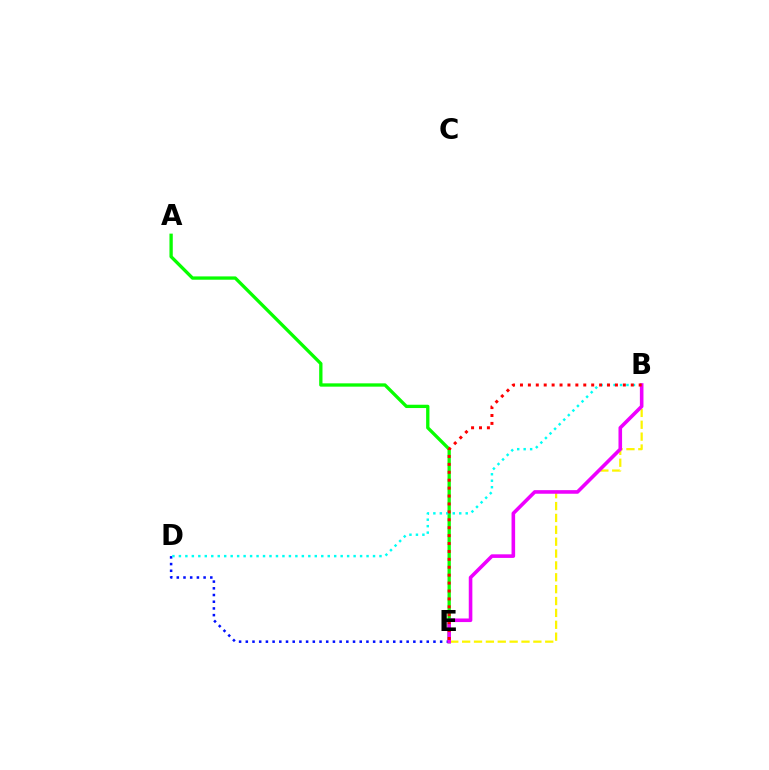{('A', 'E'): [{'color': '#08ff00', 'line_style': 'solid', 'thickness': 2.38}], ('B', 'E'): [{'color': '#fcf500', 'line_style': 'dashed', 'thickness': 1.61}, {'color': '#ee00ff', 'line_style': 'solid', 'thickness': 2.59}, {'color': '#ff0000', 'line_style': 'dotted', 'thickness': 2.15}], ('D', 'E'): [{'color': '#0010ff', 'line_style': 'dotted', 'thickness': 1.82}], ('B', 'D'): [{'color': '#00fff6', 'line_style': 'dotted', 'thickness': 1.76}]}